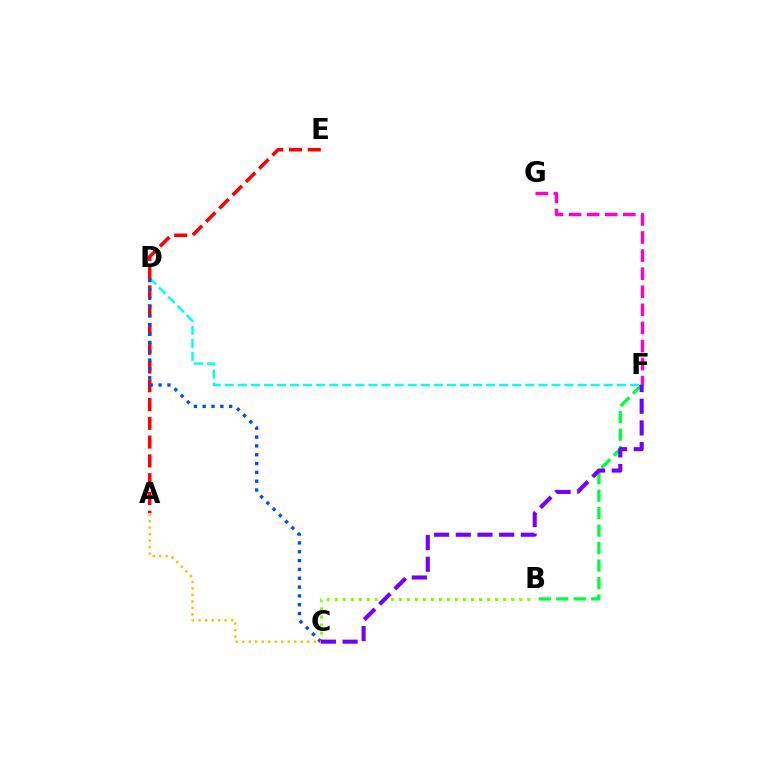{('B', 'F'): [{'color': '#00ff39', 'line_style': 'dashed', 'thickness': 2.37}], ('D', 'F'): [{'color': '#00fff6', 'line_style': 'dashed', 'thickness': 1.78}], ('B', 'C'): [{'color': '#84ff00', 'line_style': 'dotted', 'thickness': 2.18}], ('A', 'E'): [{'color': '#ff0000', 'line_style': 'dashed', 'thickness': 2.55}], ('C', 'D'): [{'color': '#004bff', 'line_style': 'dotted', 'thickness': 2.4}], ('F', 'G'): [{'color': '#ff00cf', 'line_style': 'dashed', 'thickness': 2.46}], ('C', 'F'): [{'color': '#7200ff', 'line_style': 'dashed', 'thickness': 2.94}], ('A', 'C'): [{'color': '#ffbd00', 'line_style': 'dotted', 'thickness': 1.77}]}